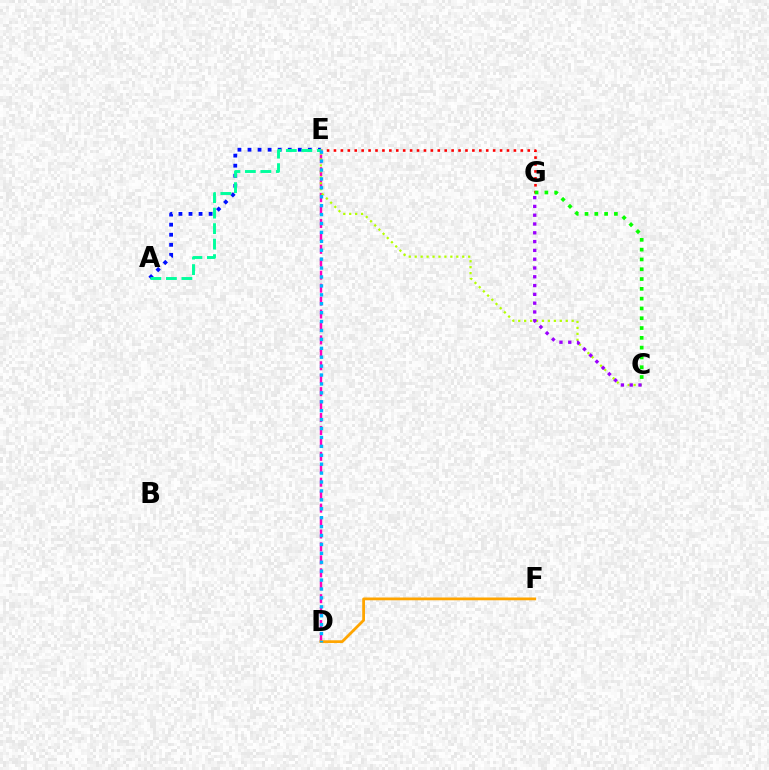{('E', 'G'): [{'color': '#ff0000', 'line_style': 'dotted', 'thickness': 1.88}], ('A', 'E'): [{'color': '#0010ff', 'line_style': 'dotted', 'thickness': 2.73}, {'color': '#00ff9d', 'line_style': 'dashed', 'thickness': 2.11}], ('D', 'E'): [{'color': '#ff00bd', 'line_style': 'dashed', 'thickness': 1.76}, {'color': '#00b5ff', 'line_style': 'dotted', 'thickness': 2.42}], ('C', 'E'): [{'color': '#b3ff00', 'line_style': 'dotted', 'thickness': 1.61}], ('C', 'G'): [{'color': '#08ff00', 'line_style': 'dotted', 'thickness': 2.66}, {'color': '#9b00ff', 'line_style': 'dotted', 'thickness': 2.39}], ('D', 'F'): [{'color': '#ffa500', 'line_style': 'solid', 'thickness': 2.0}]}